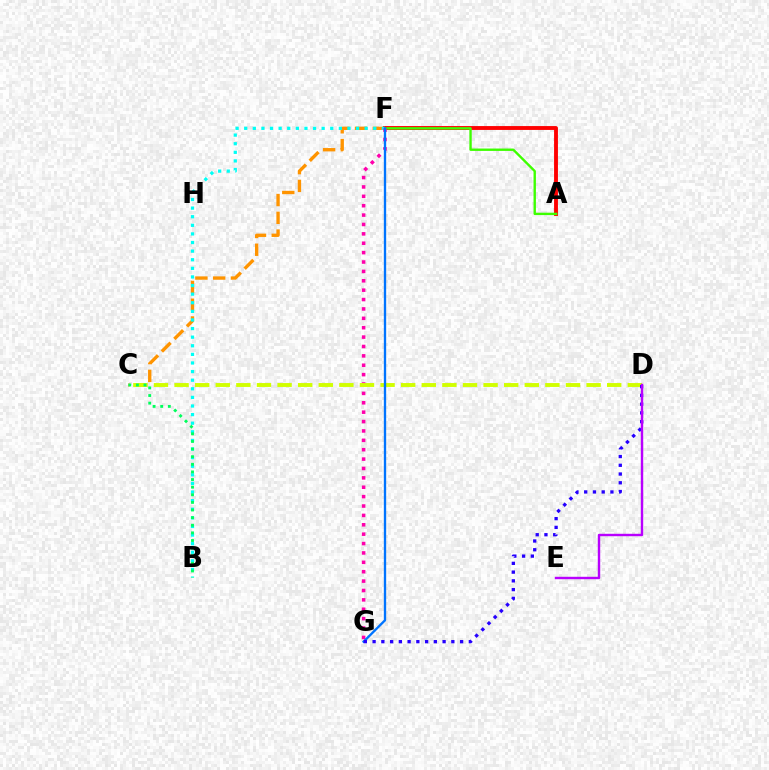{('C', 'F'): [{'color': '#ff9400', 'line_style': 'dashed', 'thickness': 2.41}], ('A', 'F'): [{'color': '#ff0000', 'line_style': 'solid', 'thickness': 2.78}, {'color': '#3dff00', 'line_style': 'solid', 'thickness': 1.72}], ('B', 'F'): [{'color': '#00fff6', 'line_style': 'dotted', 'thickness': 2.34}], ('F', 'G'): [{'color': '#ff00ac', 'line_style': 'dotted', 'thickness': 2.55}, {'color': '#0074ff', 'line_style': 'solid', 'thickness': 1.68}], ('C', 'D'): [{'color': '#d1ff00', 'line_style': 'dashed', 'thickness': 2.8}], ('B', 'C'): [{'color': '#00ff5c', 'line_style': 'dotted', 'thickness': 2.07}], ('D', 'G'): [{'color': '#2500ff', 'line_style': 'dotted', 'thickness': 2.38}], ('D', 'E'): [{'color': '#b900ff', 'line_style': 'solid', 'thickness': 1.74}]}